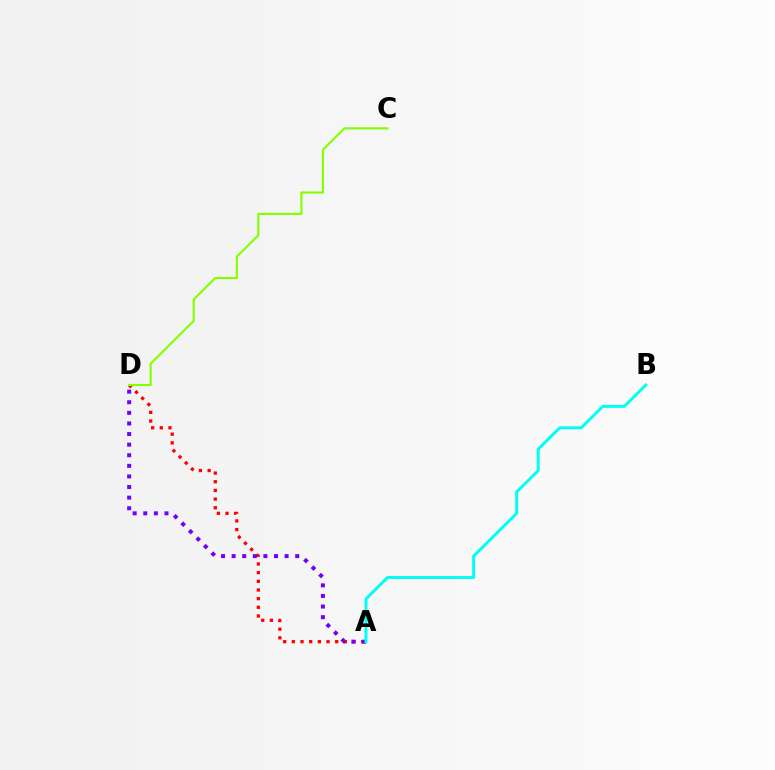{('A', 'D'): [{'color': '#ff0000', 'line_style': 'dotted', 'thickness': 2.36}, {'color': '#7200ff', 'line_style': 'dotted', 'thickness': 2.88}], ('C', 'D'): [{'color': '#84ff00', 'line_style': 'solid', 'thickness': 1.54}], ('A', 'B'): [{'color': '#00fff6', 'line_style': 'solid', 'thickness': 2.13}]}